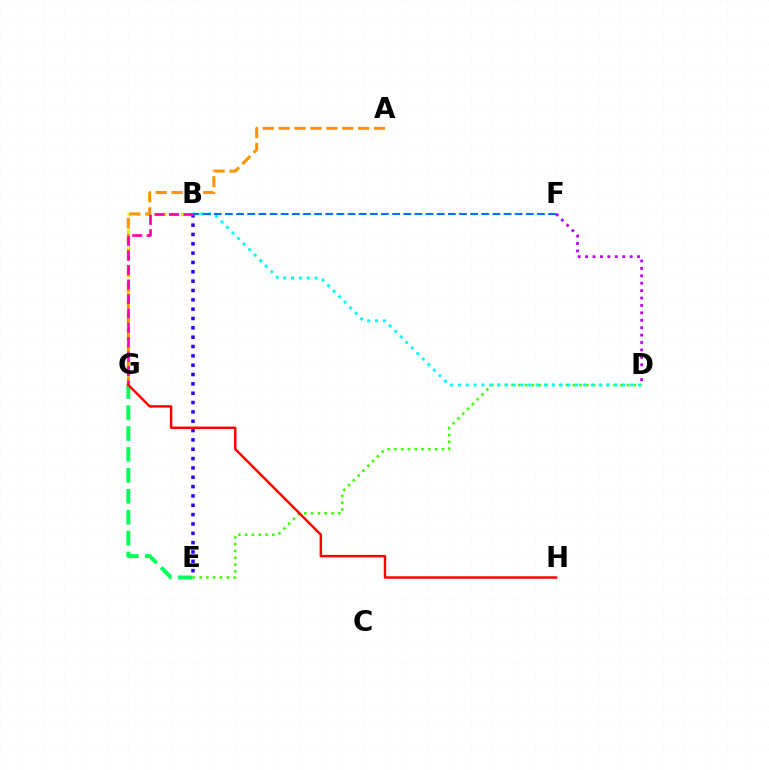{('B', 'G'): [{'color': '#d1ff00', 'line_style': 'dotted', 'thickness': 2.42}, {'color': '#ff00ac', 'line_style': 'dashed', 'thickness': 1.96}], ('B', 'E'): [{'color': '#2500ff', 'line_style': 'dotted', 'thickness': 2.54}], ('A', 'G'): [{'color': '#ff9400', 'line_style': 'dashed', 'thickness': 2.16}], ('E', 'G'): [{'color': '#00ff5c', 'line_style': 'dashed', 'thickness': 2.84}], ('D', 'E'): [{'color': '#3dff00', 'line_style': 'dotted', 'thickness': 1.85}], ('B', 'D'): [{'color': '#00fff6', 'line_style': 'dotted', 'thickness': 2.13}], ('B', 'F'): [{'color': '#0074ff', 'line_style': 'dashed', 'thickness': 1.51}], ('G', 'H'): [{'color': '#ff0000', 'line_style': 'solid', 'thickness': 1.77}], ('D', 'F'): [{'color': '#b900ff', 'line_style': 'dotted', 'thickness': 2.02}]}